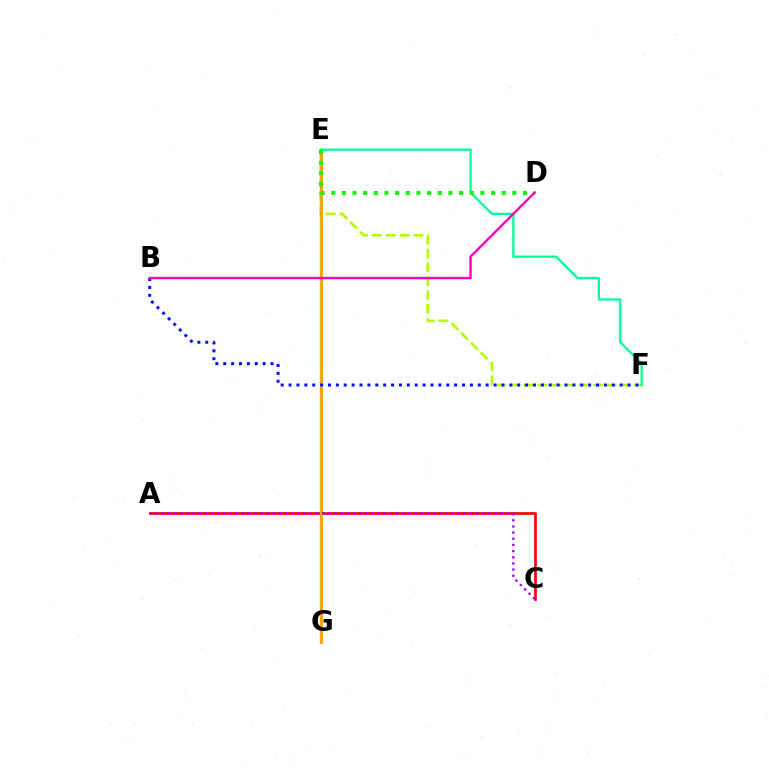{('E', 'F'): [{'color': '#b3ff00', 'line_style': 'dashed', 'thickness': 1.88}, {'color': '#00ff9d', 'line_style': 'solid', 'thickness': 1.67}], ('A', 'C'): [{'color': '#ff0000', 'line_style': 'solid', 'thickness': 1.94}, {'color': '#9b00ff', 'line_style': 'dotted', 'thickness': 1.67}], ('E', 'G'): [{'color': '#00b5ff', 'line_style': 'solid', 'thickness': 1.64}, {'color': '#ffa500', 'line_style': 'solid', 'thickness': 2.08}], ('D', 'E'): [{'color': '#08ff00', 'line_style': 'dotted', 'thickness': 2.89}], ('B', 'F'): [{'color': '#0010ff', 'line_style': 'dotted', 'thickness': 2.14}], ('B', 'D'): [{'color': '#ff00bd', 'line_style': 'solid', 'thickness': 1.73}]}